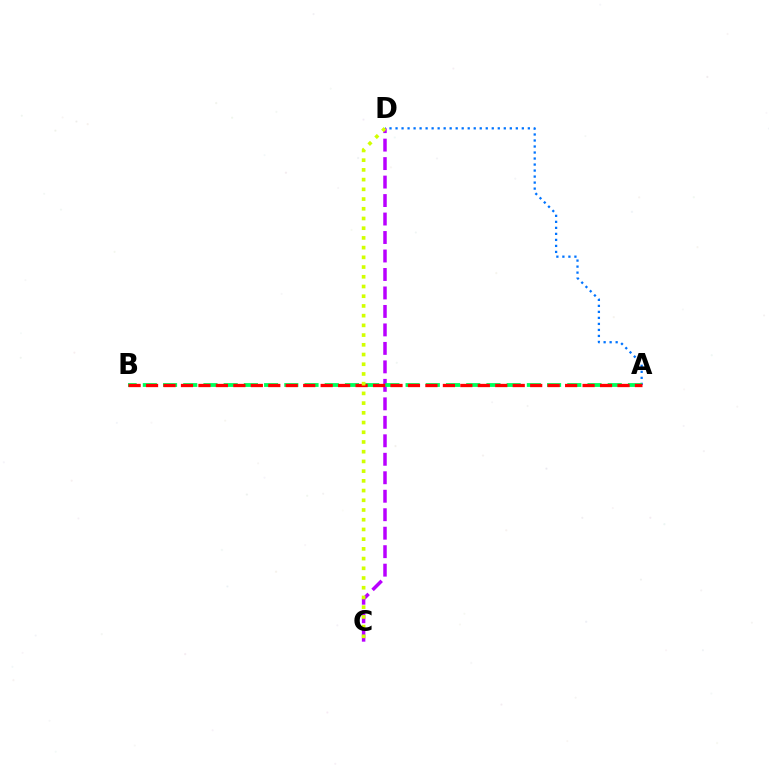{('A', 'D'): [{'color': '#0074ff', 'line_style': 'dotted', 'thickness': 1.63}], ('C', 'D'): [{'color': '#b900ff', 'line_style': 'dashed', 'thickness': 2.51}, {'color': '#d1ff00', 'line_style': 'dotted', 'thickness': 2.64}], ('A', 'B'): [{'color': '#00ff5c', 'line_style': 'dashed', 'thickness': 2.75}, {'color': '#ff0000', 'line_style': 'dashed', 'thickness': 2.37}]}